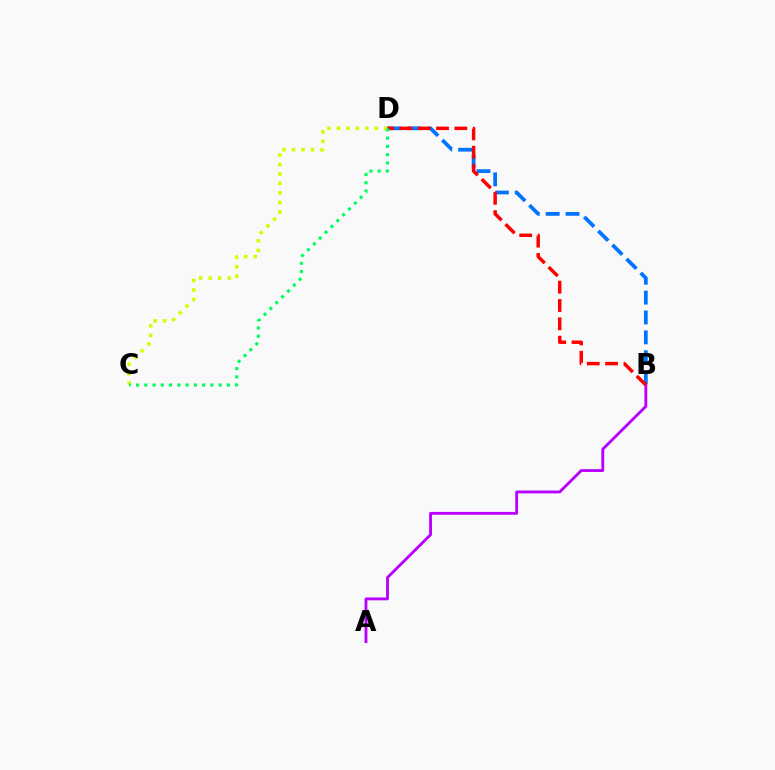{('A', 'B'): [{'color': '#b900ff', 'line_style': 'solid', 'thickness': 2.06}], ('C', 'D'): [{'color': '#d1ff00', 'line_style': 'dotted', 'thickness': 2.57}, {'color': '#00ff5c', 'line_style': 'dotted', 'thickness': 2.25}], ('B', 'D'): [{'color': '#0074ff', 'line_style': 'dashed', 'thickness': 2.7}, {'color': '#ff0000', 'line_style': 'dashed', 'thickness': 2.49}]}